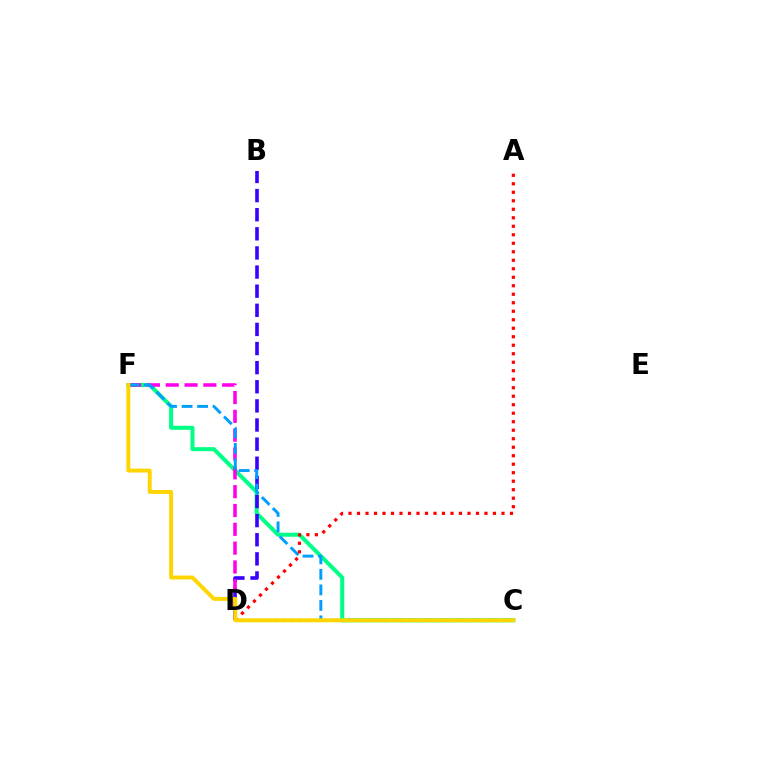{('C', 'F'): [{'color': '#00ff86', 'line_style': 'solid', 'thickness': 2.91}, {'color': '#009eff', 'line_style': 'dashed', 'thickness': 2.11}, {'color': '#ffd500', 'line_style': 'solid', 'thickness': 2.83}], ('B', 'D'): [{'color': '#3700ff', 'line_style': 'dashed', 'thickness': 2.6}], ('D', 'F'): [{'color': '#ff00ed', 'line_style': 'dashed', 'thickness': 2.56}], ('C', 'D'): [{'color': '#4fff00', 'line_style': 'dotted', 'thickness': 2.29}], ('A', 'D'): [{'color': '#ff0000', 'line_style': 'dotted', 'thickness': 2.31}]}